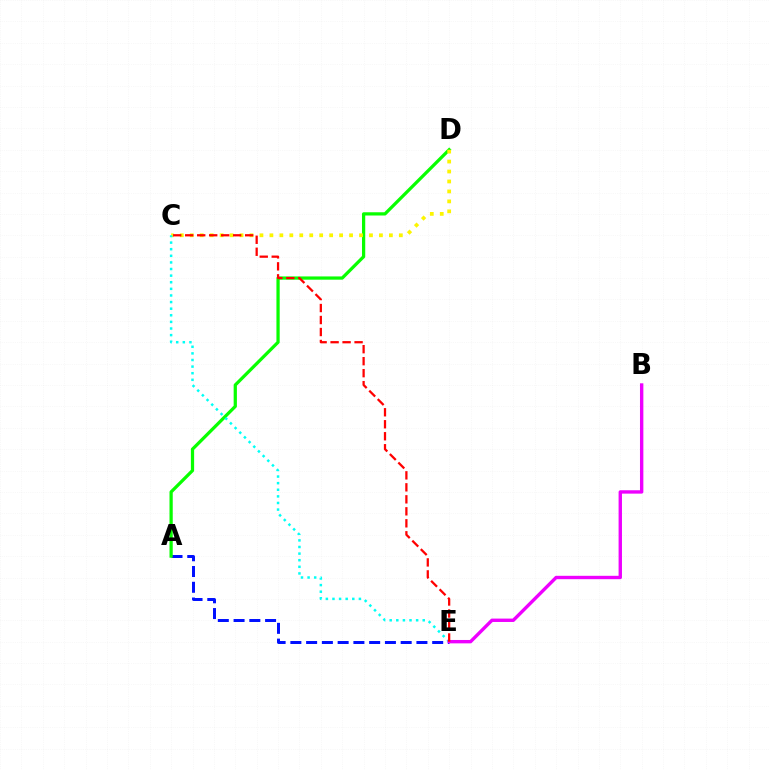{('A', 'E'): [{'color': '#0010ff', 'line_style': 'dashed', 'thickness': 2.14}], ('A', 'D'): [{'color': '#08ff00', 'line_style': 'solid', 'thickness': 2.34}], ('C', 'D'): [{'color': '#fcf500', 'line_style': 'dotted', 'thickness': 2.71}], ('C', 'E'): [{'color': '#00fff6', 'line_style': 'dotted', 'thickness': 1.8}, {'color': '#ff0000', 'line_style': 'dashed', 'thickness': 1.63}], ('B', 'E'): [{'color': '#ee00ff', 'line_style': 'solid', 'thickness': 2.43}]}